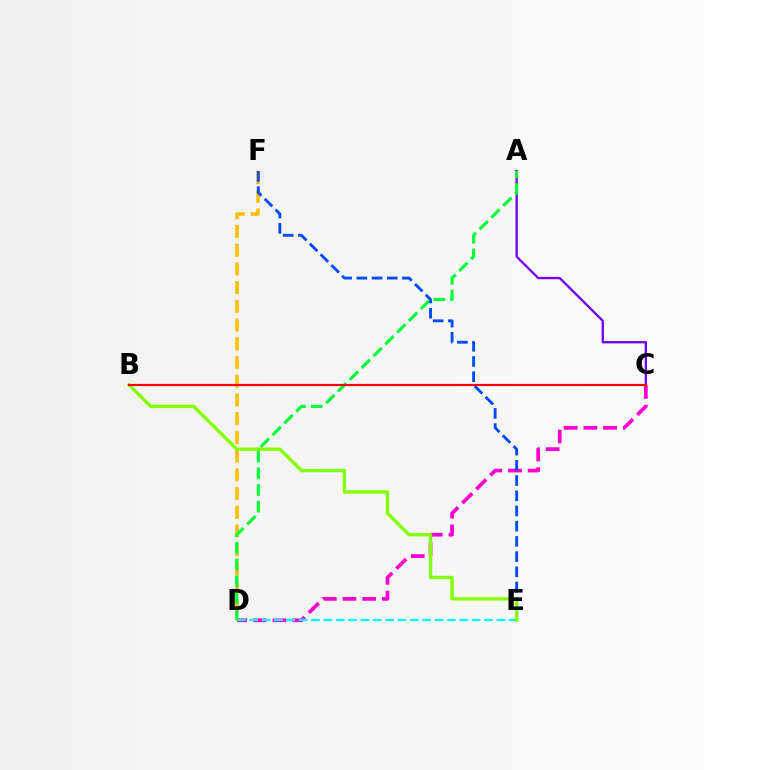{('D', 'F'): [{'color': '#ffbd00', 'line_style': 'dashed', 'thickness': 2.54}], ('C', 'D'): [{'color': '#ff00cf', 'line_style': 'dashed', 'thickness': 2.68}], ('D', 'E'): [{'color': '#00fff6', 'line_style': 'dashed', 'thickness': 1.68}], ('A', 'C'): [{'color': '#7200ff', 'line_style': 'solid', 'thickness': 1.68}], ('A', 'D'): [{'color': '#00ff39', 'line_style': 'dashed', 'thickness': 2.27}], ('E', 'F'): [{'color': '#004bff', 'line_style': 'dashed', 'thickness': 2.07}], ('B', 'E'): [{'color': '#84ff00', 'line_style': 'solid', 'thickness': 2.42}], ('B', 'C'): [{'color': '#ff0000', 'line_style': 'solid', 'thickness': 1.54}]}